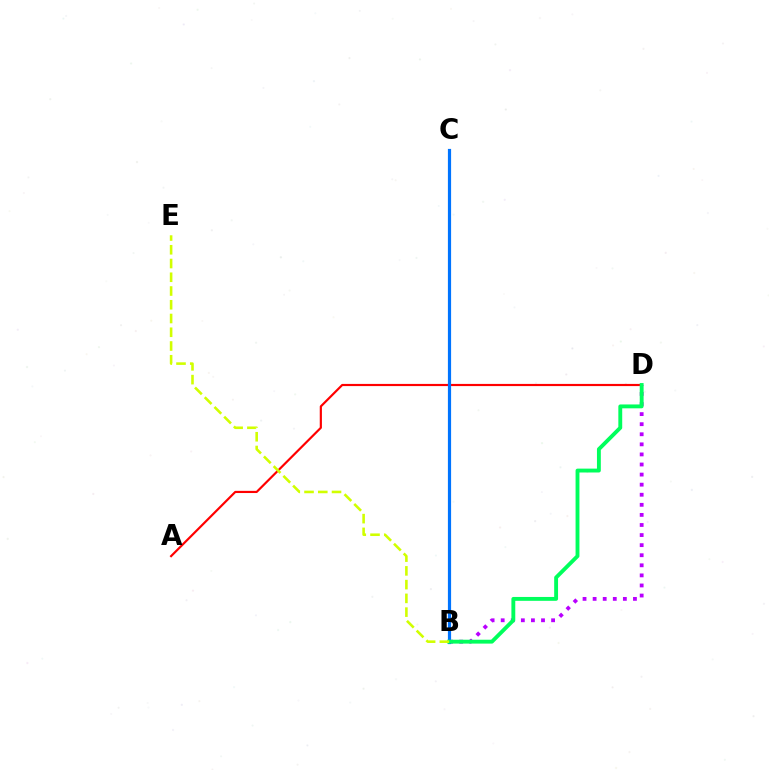{('A', 'D'): [{'color': '#ff0000', 'line_style': 'solid', 'thickness': 1.57}], ('B', 'D'): [{'color': '#b900ff', 'line_style': 'dotted', 'thickness': 2.74}, {'color': '#00ff5c', 'line_style': 'solid', 'thickness': 2.79}], ('B', 'C'): [{'color': '#0074ff', 'line_style': 'solid', 'thickness': 2.3}], ('B', 'E'): [{'color': '#d1ff00', 'line_style': 'dashed', 'thickness': 1.87}]}